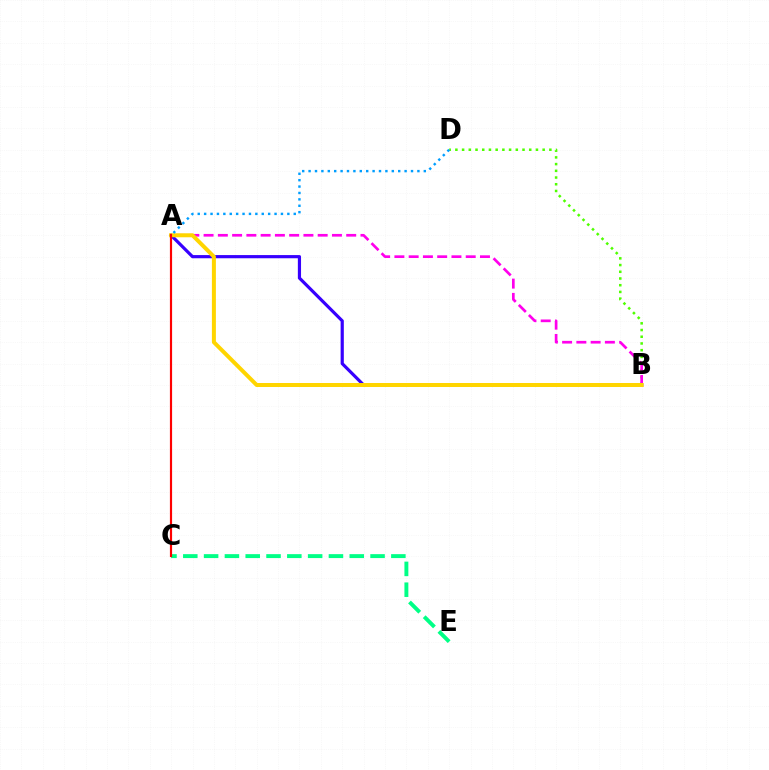{('A', 'B'): [{'color': '#3700ff', 'line_style': 'solid', 'thickness': 2.29}, {'color': '#ff00ed', 'line_style': 'dashed', 'thickness': 1.94}, {'color': '#ffd500', 'line_style': 'solid', 'thickness': 2.88}], ('B', 'D'): [{'color': '#4fff00', 'line_style': 'dotted', 'thickness': 1.82}], ('C', 'E'): [{'color': '#00ff86', 'line_style': 'dashed', 'thickness': 2.83}], ('A', 'D'): [{'color': '#009eff', 'line_style': 'dotted', 'thickness': 1.74}], ('A', 'C'): [{'color': '#ff0000', 'line_style': 'solid', 'thickness': 1.57}]}